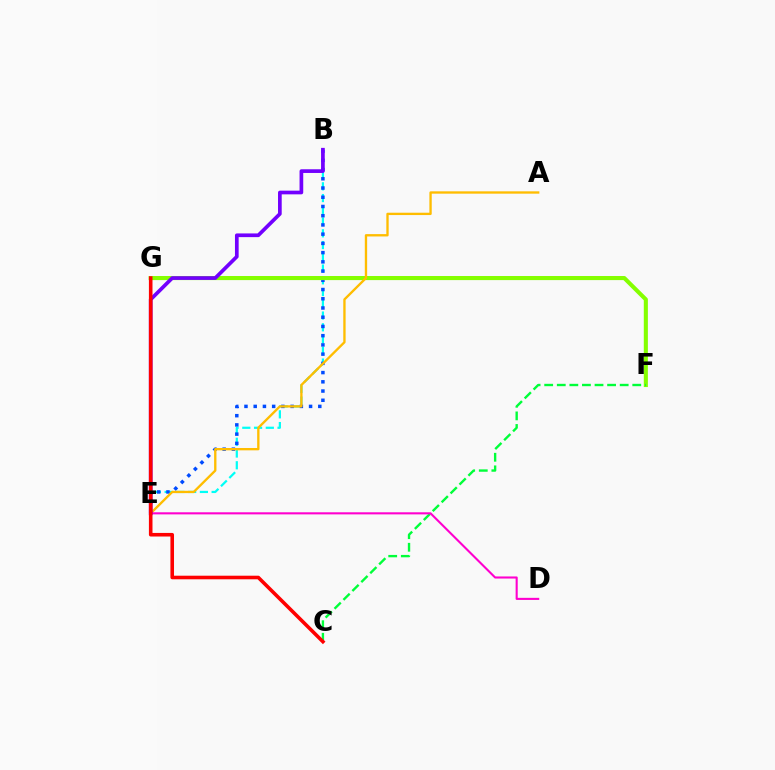{('B', 'E'): [{'color': '#00fff6', 'line_style': 'dashed', 'thickness': 1.6}, {'color': '#004bff', 'line_style': 'dotted', 'thickness': 2.51}, {'color': '#7200ff', 'line_style': 'solid', 'thickness': 2.66}], ('F', 'G'): [{'color': '#84ff00', 'line_style': 'solid', 'thickness': 2.94}], ('C', 'F'): [{'color': '#00ff39', 'line_style': 'dashed', 'thickness': 1.71}], ('A', 'E'): [{'color': '#ffbd00', 'line_style': 'solid', 'thickness': 1.68}], ('D', 'E'): [{'color': '#ff00cf', 'line_style': 'solid', 'thickness': 1.51}], ('C', 'G'): [{'color': '#ff0000', 'line_style': 'solid', 'thickness': 2.58}]}